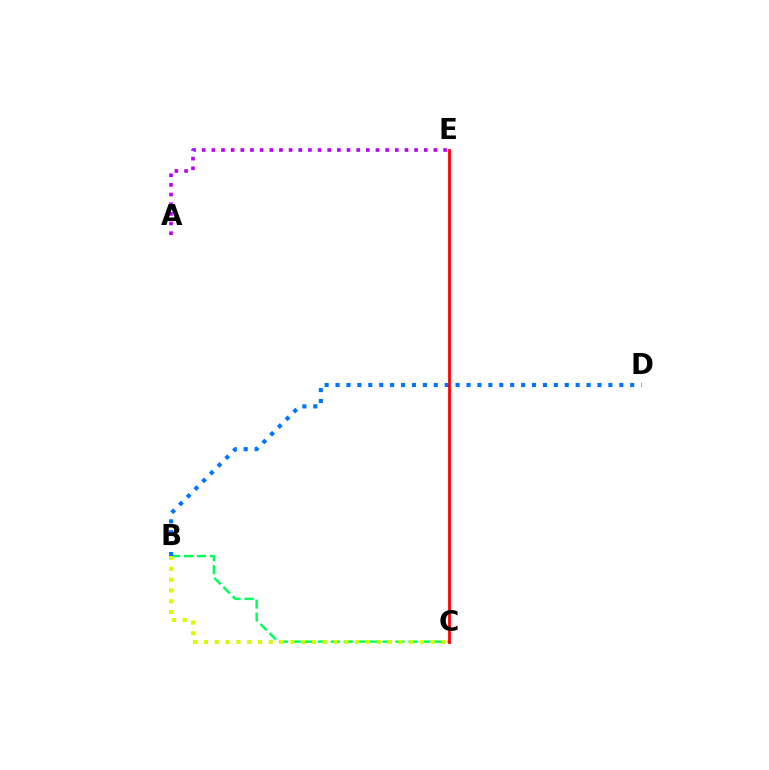{('B', 'C'): [{'color': '#00ff5c', 'line_style': 'dashed', 'thickness': 1.76}, {'color': '#d1ff00', 'line_style': 'dotted', 'thickness': 2.94}], ('A', 'E'): [{'color': '#b900ff', 'line_style': 'dotted', 'thickness': 2.62}], ('B', 'D'): [{'color': '#0074ff', 'line_style': 'dotted', 'thickness': 2.97}], ('C', 'E'): [{'color': '#ff0000', 'line_style': 'solid', 'thickness': 2.0}]}